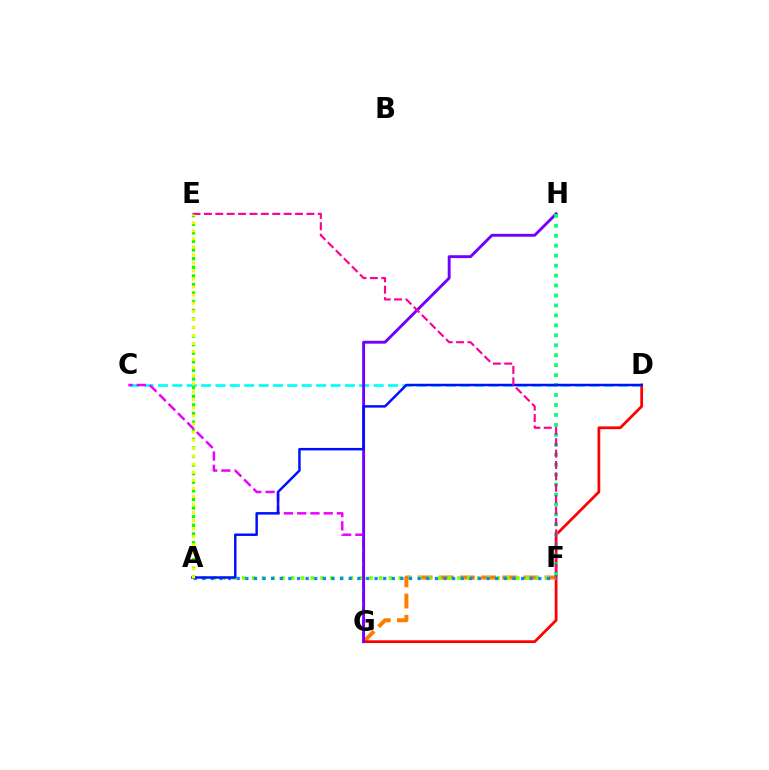{('F', 'G'): [{'color': '#ff7c00', 'line_style': 'dashed', 'thickness': 2.87}], ('C', 'D'): [{'color': '#00fff6', 'line_style': 'dashed', 'thickness': 1.95}], ('A', 'E'): [{'color': '#08ff00', 'line_style': 'dotted', 'thickness': 2.34}, {'color': '#fcf500', 'line_style': 'dotted', 'thickness': 2.19}], ('D', 'G'): [{'color': '#ff0000', 'line_style': 'solid', 'thickness': 1.98}], ('A', 'F'): [{'color': '#84ff00', 'line_style': 'dotted', 'thickness': 2.66}, {'color': '#008cff', 'line_style': 'dotted', 'thickness': 2.34}], ('C', 'G'): [{'color': '#ee00ff', 'line_style': 'dashed', 'thickness': 1.8}], ('G', 'H'): [{'color': '#7200ff', 'line_style': 'solid', 'thickness': 2.08}], ('F', 'H'): [{'color': '#00ff74', 'line_style': 'dotted', 'thickness': 2.7}], ('A', 'D'): [{'color': '#0010ff', 'line_style': 'solid', 'thickness': 1.79}], ('E', 'F'): [{'color': '#ff0094', 'line_style': 'dashed', 'thickness': 1.55}]}